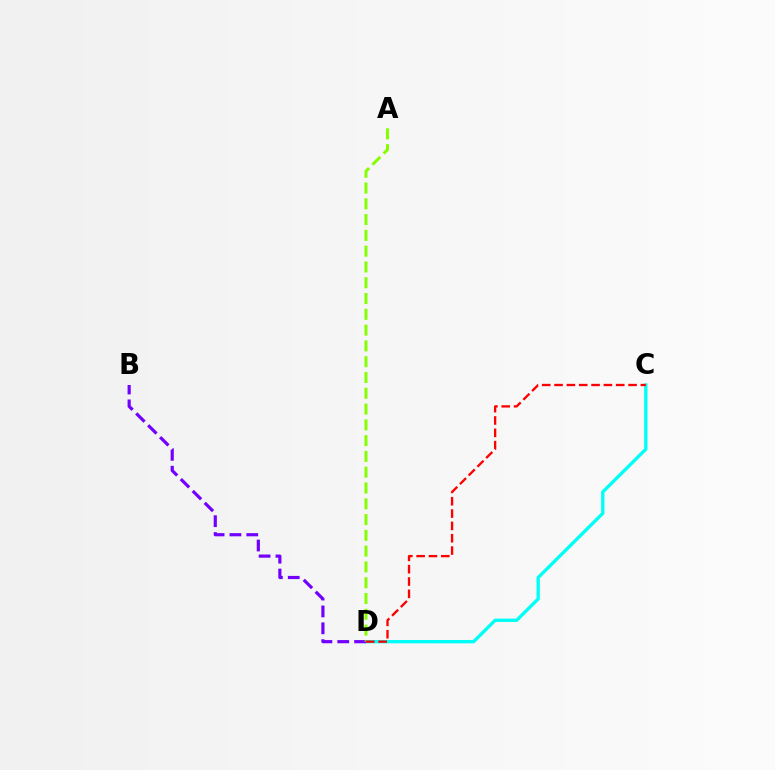{('C', 'D'): [{'color': '#00fff6', 'line_style': 'solid', 'thickness': 2.41}, {'color': '#ff0000', 'line_style': 'dashed', 'thickness': 1.68}], ('B', 'D'): [{'color': '#7200ff', 'line_style': 'dashed', 'thickness': 2.29}], ('A', 'D'): [{'color': '#84ff00', 'line_style': 'dashed', 'thickness': 2.14}]}